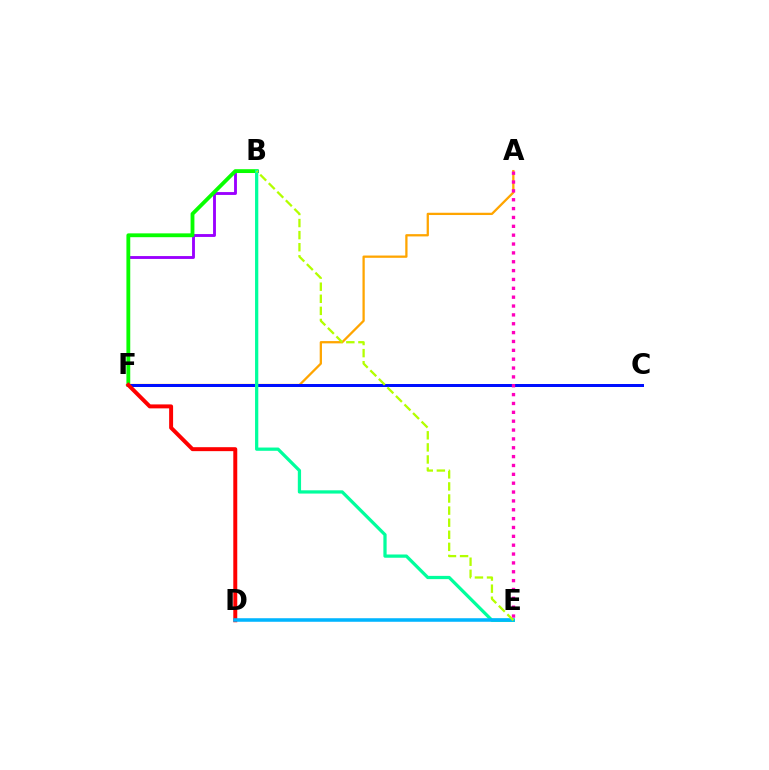{('B', 'F'): [{'color': '#9b00ff', 'line_style': 'solid', 'thickness': 2.07}, {'color': '#08ff00', 'line_style': 'solid', 'thickness': 2.76}], ('A', 'F'): [{'color': '#ffa500', 'line_style': 'solid', 'thickness': 1.64}], ('C', 'F'): [{'color': '#0010ff', 'line_style': 'solid', 'thickness': 2.16}], ('B', 'E'): [{'color': '#00ff9d', 'line_style': 'solid', 'thickness': 2.34}, {'color': '#b3ff00', 'line_style': 'dashed', 'thickness': 1.64}], ('D', 'F'): [{'color': '#ff0000', 'line_style': 'solid', 'thickness': 2.85}], ('D', 'E'): [{'color': '#00b5ff', 'line_style': 'solid', 'thickness': 2.55}], ('A', 'E'): [{'color': '#ff00bd', 'line_style': 'dotted', 'thickness': 2.41}]}